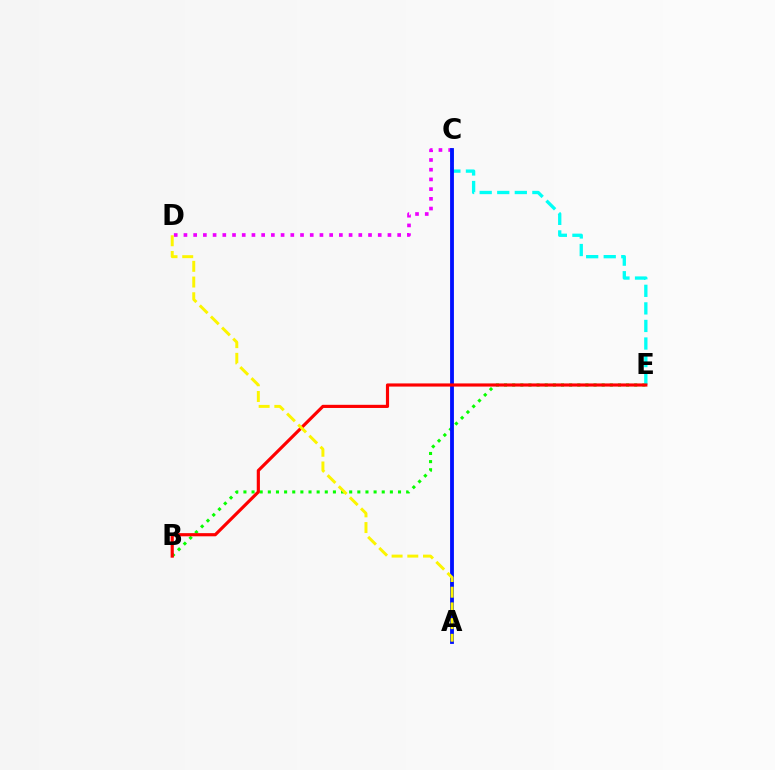{('B', 'E'): [{'color': '#08ff00', 'line_style': 'dotted', 'thickness': 2.21}, {'color': '#ff0000', 'line_style': 'solid', 'thickness': 2.27}], ('C', 'D'): [{'color': '#ee00ff', 'line_style': 'dotted', 'thickness': 2.64}], ('C', 'E'): [{'color': '#00fff6', 'line_style': 'dashed', 'thickness': 2.39}], ('A', 'C'): [{'color': '#0010ff', 'line_style': 'solid', 'thickness': 2.76}], ('A', 'D'): [{'color': '#fcf500', 'line_style': 'dashed', 'thickness': 2.13}]}